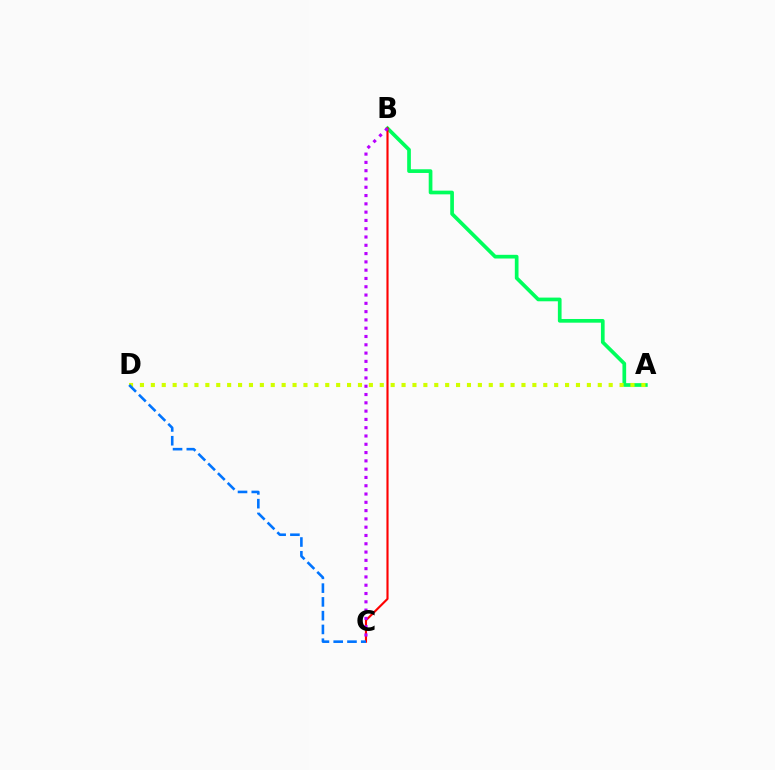{('A', 'B'): [{'color': '#00ff5c', 'line_style': 'solid', 'thickness': 2.66}], ('B', 'C'): [{'color': '#ff0000', 'line_style': 'solid', 'thickness': 1.54}, {'color': '#b900ff', 'line_style': 'dotted', 'thickness': 2.25}], ('A', 'D'): [{'color': '#d1ff00', 'line_style': 'dotted', 'thickness': 2.96}], ('C', 'D'): [{'color': '#0074ff', 'line_style': 'dashed', 'thickness': 1.87}]}